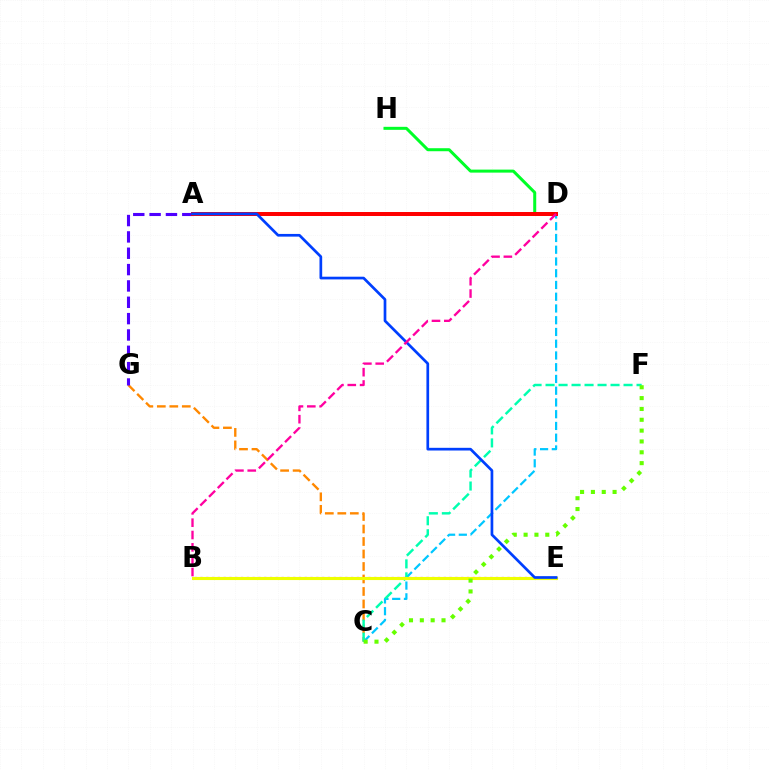{('C', 'G'): [{'color': '#ff8800', 'line_style': 'dashed', 'thickness': 1.7}], ('C', 'D'): [{'color': '#00c7ff', 'line_style': 'dashed', 'thickness': 1.6}], ('D', 'H'): [{'color': '#00ff27', 'line_style': 'solid', 'thickness': 2.17}], ('C', 'F'): [{'color': '#00ffaf', 'line_style': 'dashed', 'thickness': 1.77}, {'color': '#66ff00', 'line_style': 'dotted', 'thickness': 2.94}], ('B', 'E'): [{'color': '#d600ff', 'line_style': 'dotted', 'thickness': 1.57}, {'color': '#eeff00', 'line_style': 'solid', 'thickness': 2.24}], ('A', 'G'): [{'color': '#4f00ff', 'line_style': 'dashed', 'thickness': 2.22}], ('A', 'D'): [{'color': '#ff0000', 'line_style': 'solid', 'thickness': 2.87}], ('A', 'E'): [{'color': '#003fff', 'line_style': 'solid', 'thickness': 1.94}], ('B', 'D'): [{'color': '#ff00a0', 'line_style': 'dashed', 'thickness': 1.68}]}